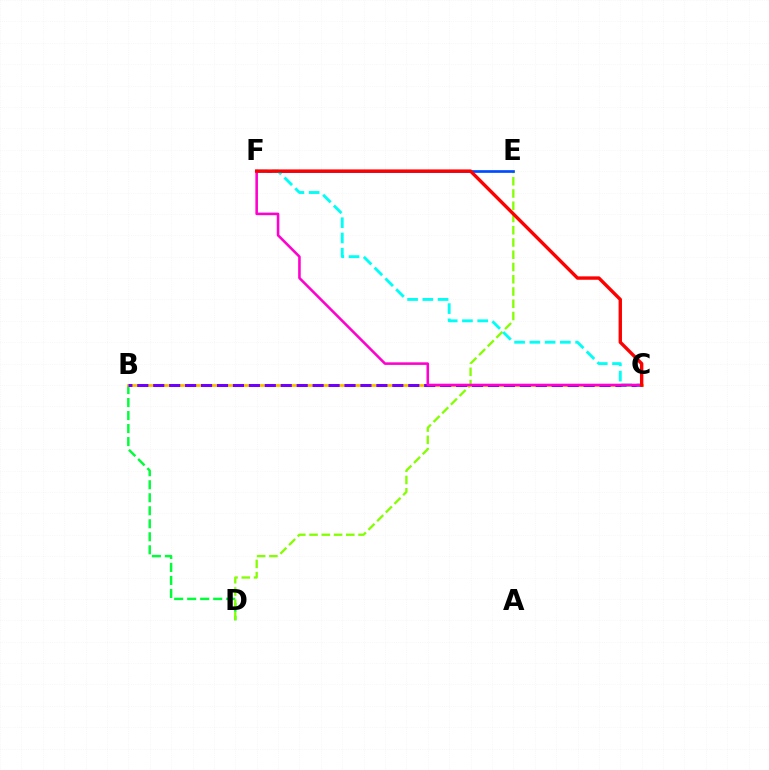{('B', 'D'): [{'color': '#00ff39', 'line_style': 'dashed', 'thickness': 1.77}], ('D', 'E'): [{'color': '#84ff00', 'line_style': 'dashed', 'thickness': 1.66}], ('B', 'C'): [{'color': '#ffbd00', 'line_style': 'solid', 'thickness': 2.0}, {'color': '#7200ff', 'line_style': 'dashed', 'thickness': 2.17}], ('E', 'F'): [{'color': '#004bff', 'line_style': 'solid', 'thickness': 1.93}], ('C', 'F'): [{'color': '#00fff6', 'line_style': 'dashed', 'thickness': 2.07}, {'color': '#ff00cf', 'line_style': 'solid', 'thickness': 1.86}, {'color': '#ff0000', 'line_style': 'solid', 'thickness': 2.44}]}